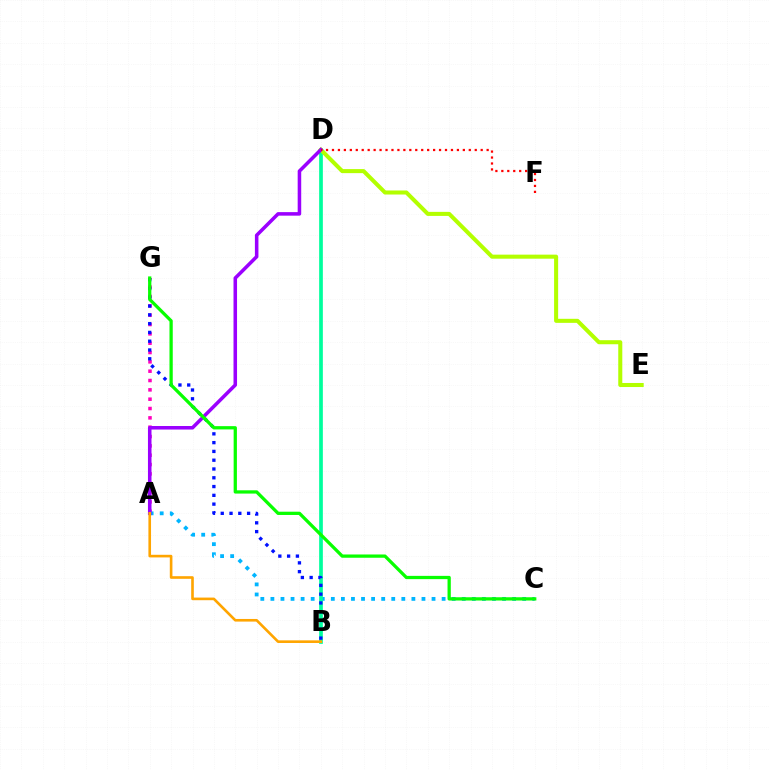{('A', 'G'): [{'color': '#ff00bd', 'line_style': 'dotted', 'thickness': 2.54}], ('A', 'C'): [{'color': '#00b5ff', 'line_style': 'dotted', 'thickness': 2.74}], ('B', 'D'): [{'color': '#00ff9d', 'line_style': 'solid', 'thickness': 2.67}], ('B', 'G'): [{'color': '#0010ff', 'line_style': 'dotted', 'thickness': 2.39}], ('D', 'E'): [{'color': '#b3ff00', 'line_style': 'solid', 'thickness': 2.91}], ('A', 'D'): [{'color': '#9b00ff', 'line_style': 'solid', 'thickness': 2.55}], ('A', 'B'): [{'color': '#ffa500', 'line_style': 'solid', 'thickness': 1.89}], ('C', 'G'): [{'color': '#08ff00', 'line_style': 'solid', 'thickness': 2.35}], ('D', 'F'): [{'color': '#ff0000', 'line_style': 'dotted', 'thickness': 1.62}]}